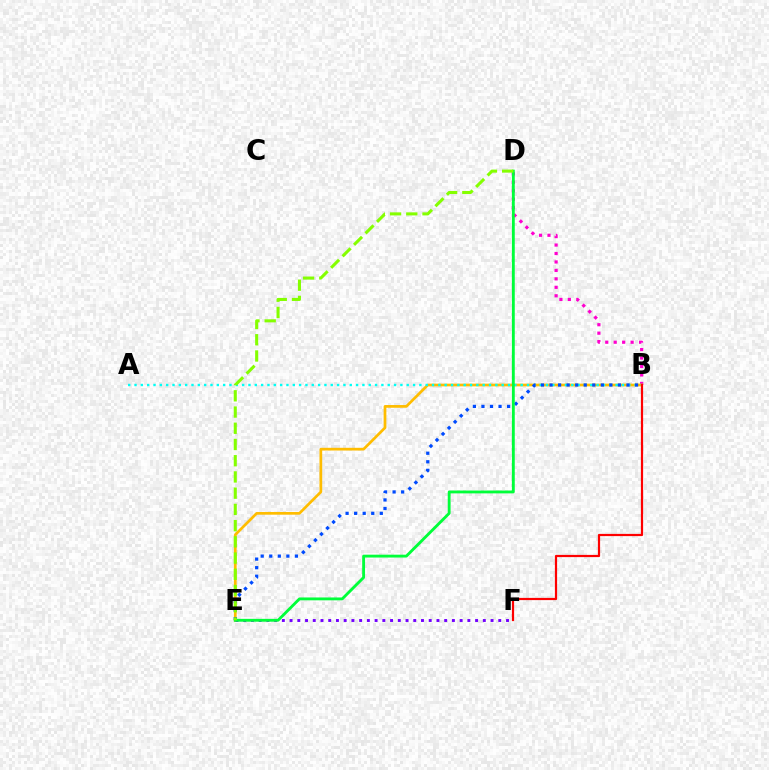{('B', 'D'): [{'color': '#ff00cf', 'line_style': 'dotted', 'thickness': 2.3}], ('B', 'E'): [{'color': '#ffbd00', 'line_style': 'solid', 'thickness': 1.96}, {'color': '#004bff', 'line_style': 'dotted', 'thickness': 2.32}], ('A', 'B'): [{'color': '#00fff6', 'line_style': 'dotted', 'thickness': 1.72}], ('E', 'F'): [{'color': '#7200ff', 'line_style': 'dotted', 'thickness': 2.1}], ('D', 'E'): [{'color': '#00ff39', 'line_style': 'solid', 'thickness': 2.05}, {'color': '#84ff00', 'line_style': 'dashed', 'thickness': 2.2}], ('B', 'F'): [{'color': '#ff0000', 'line_style': 'solid', 'thickness': 1.59}]}